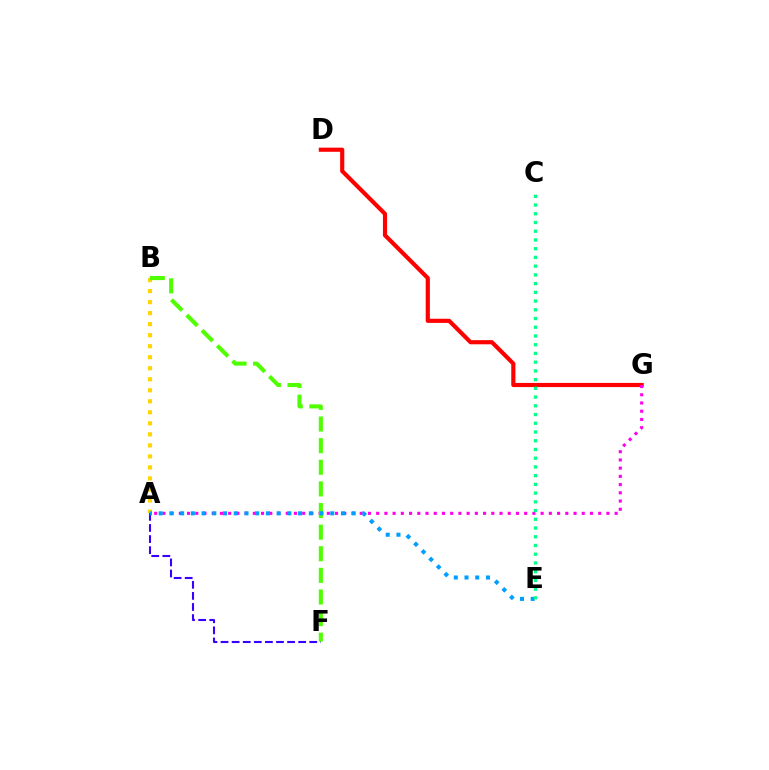{('D', 'G'): [{'color': '#ff0000', 'line_style': 'solid', 'thickness': 2.99}], ('A', 'B'): [{'color': '#ffd500', 'line_style': 'dotted', 'thickness': 2.99}], ('A', 'F'): [{'color': '#3700ff', 'line_style': 'dashed', 'thickness': 1.51}], ('A', 'G'): [{'color': '#ff00ed', 'line_style': 'dotted', 'thickness': 2.23}], ('B', 'F'): [{'color': '#4fff00', 'line_style': 'dashed', 'thickness': 2.94}], ('A', 'E'): [{'color': '#009eff', 'line_style': 'dotted', 'thickness': 2.91}], ('C', 'E'): [{'color': '#00ff86', 'line_style': 'dotted', 'thickness': 2.37}]}